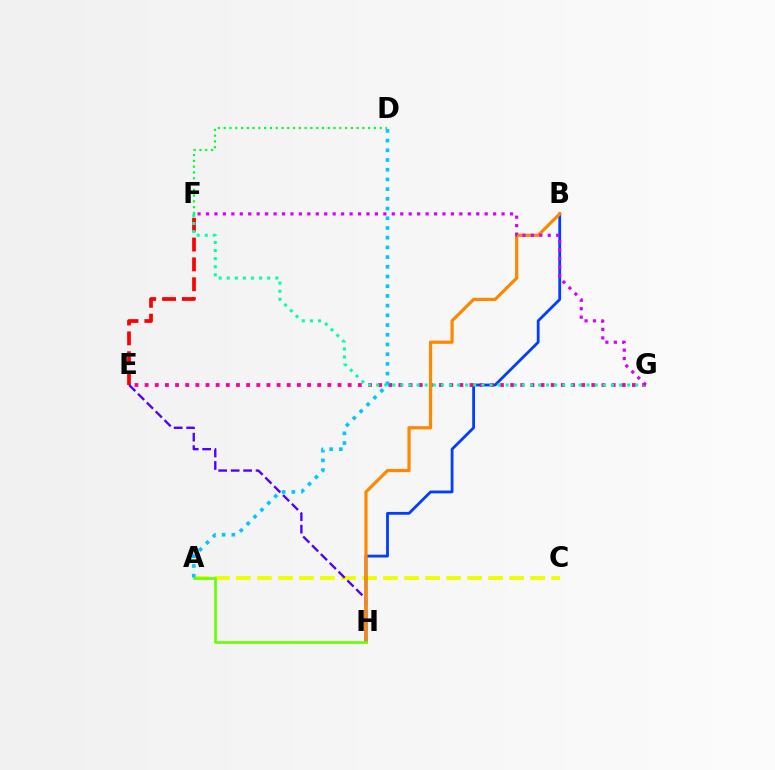{('E', 'F'): [{'color': '#ff0000', 'line_style': 'dashed', 'thickness': 2.7}], ('D', 'F'): [{'color': '#00ff27', 'line_style': 'dotted', 'thickness': 1.57}], ('A', 'C'): [{'color': '#eeff00', 'line_style': 'dashed', 'thickness': 2.86}], ('B', 'H'): [{'color': '#003fff', 'line_style': 'solid', 'thickness': 2.02}, {'color': '#ff8800', 'line_style': 'solid', 'thickness': 2.31}], ('E', 'H'): [{'color': '#4f00ff', 'line_style': 'dashed', 'thickness': 1.69}], ('E', 'G'): [{'color': '#ff00a0', 'line_style': 'dotted', 'thickness': 2.76}], ('F', 'G'): [{'color': '#00ffaf', 'line_style': 'dotted', 'thickness': 2.2}, {'color': '#d600ff', 'line_style': 'dotted', 'thickness': 2.29}], ('A', 'H'): [{'color': '#66ff00', 'line_style': 'solid', 'thickness': 1.91}], ('A', 'D'): [{'color': '#00c7ff', 'line_style': 'dotted', 'thickness': 2.64}]}